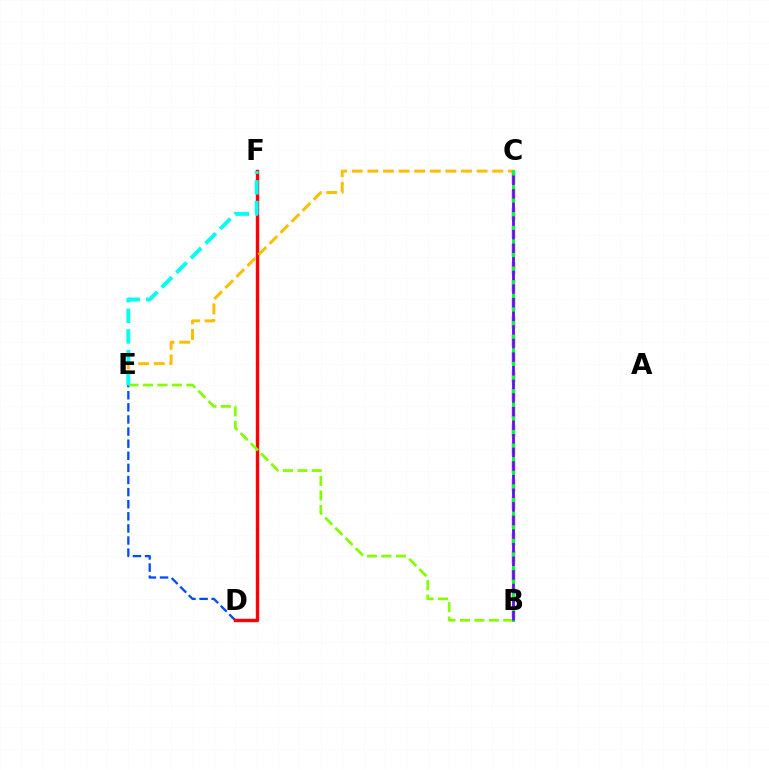{('D', 'E'): [{'color': '#004bff', 'line_style': 'dashed', 'thickness': 1.64}], ('D', 'F'): [{'color': '#ff0000', 'line_style': 'solid', 'thickness': 2.44}], ('B', 'E'): [{'color': '#84ff00', 'line_style': 'dashed', 'thickness': 1.96}], ('C', 'E'): [{'color': '#ffbd00', 'line_style': 'dashed', 'thickness': 2.12}], ('B', 'C'): [{'color': '#ff00cf', 'line_style': 'dashed', 'thickness': 2.46}, {'color': '#00ff39', 'line_style': 'solid', 'thickness': 2.16}, {'color': '#7200ff', 'line_style': 'dashed', 'thickness': 1.85}], ('E', 'F'): [{'color': '#00fff6', 'line_style': 'dashed', 'thickness': 2.81}]}